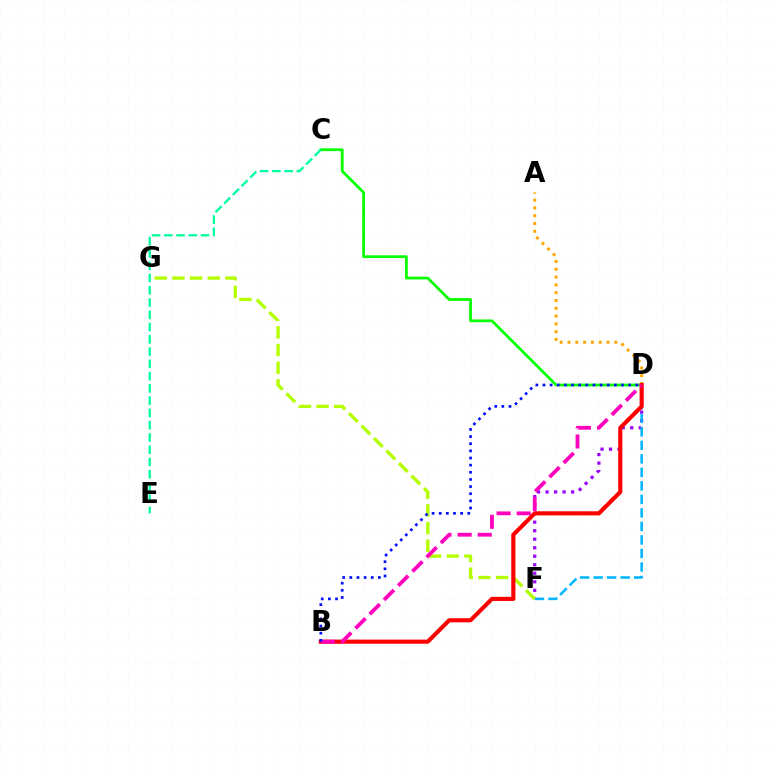{('A', 'D'): [{'color': '#ffa500', 'line_style': 'dotted', 'thickness': 2.12}], ('C', 'D'): [{'color': '#08ff00', 'line_style': 'solid', 'thickness': 1.99}], ('D', 'F'): [{'color': '#9b00ff', 'line_style': 'dotted', 'thickness': 2.31}, {'color': '#00b5ff', 'line_style': 'dashed', 'thickness': 1.84}], ('F', 'G'): [{'color': '#b3ff00', 'line_style': 'dashed', 'thickness': 2.4}], ('B', 'D'): [{'color': '#ff0000', 'line_style': 'solid', 'thickness': 2.97}, {'color': '#ff00bd', 'line_style': 'dashed', 'thickness': 2.73}, {'color': '#0010ff', 'line_style': 'dotted', 'thickness': 1.94}], ('C', 'E'): [{'color': '#00ff9d', 'line_style': 'dashed', 'thickness': 1.67}]}